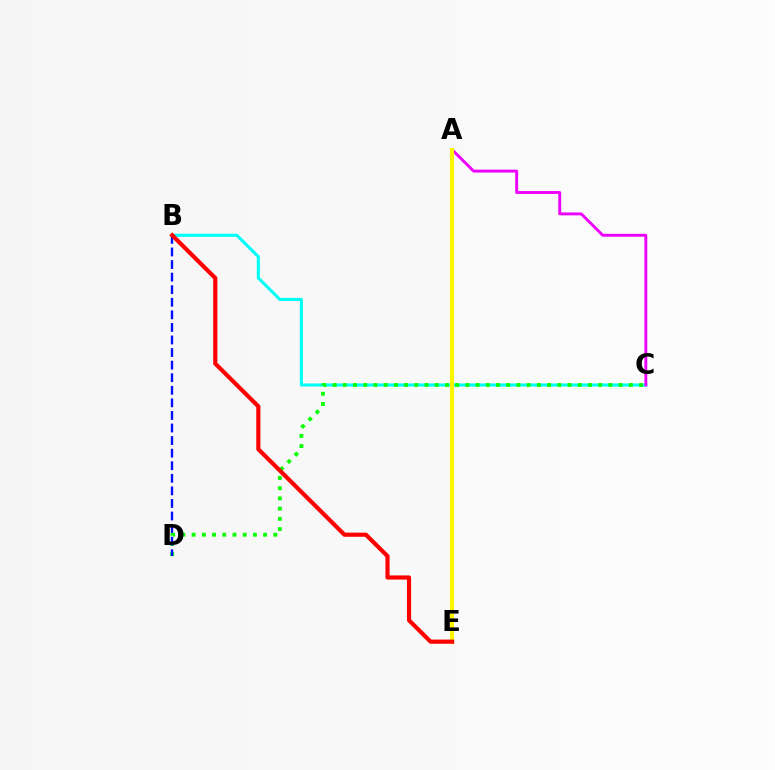{('B', 'C'): [{'color': '#00fff6', 'line_style': 'solid', 'thickness': 2.22}], ('C', 'D'): [{'color': '#08ff00', 'line_style': 'dotted', 'thickness': 2.78}], ('A', 'C'): [{'color': '#ee00ff', 'line_style': 'solid', 'thickness': 2.08}], ('A', 'E'): [{'color': '#fcf500', 'line_style': 'solid', 'thickness': 2.98}], ('B', 'D'): [{'color': '#0010ff', 'line_style': 'dashed', 'thickness': 1.71}], ('B', 'E'): [{'color': '#ff0000', 'line_style': 'solid', 'thickness': 2.99}]}